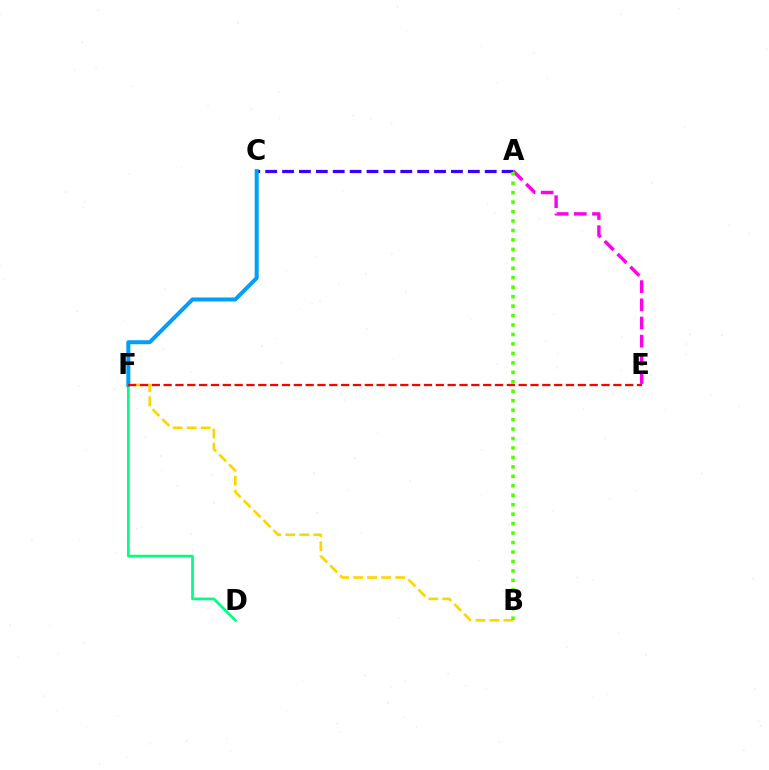{('D', 'F'): [{'color': '#00ff86', 'line_style': 'solid', 'thickness': 1.96}], ('A', 'C'): [{'color': '#3700ff', 'line_style': 'dashed', 'thickness': 2.29}], ('C', 'F'): [{'color': '#009eff', 'line_style': 'solid', 'thickness': 2.88}], ('B', 'F'): [{'color': '#ffd500', 'line_style': 'dashed', 'thickness': 1.9}], ('A', 'E'): [{'color': '#ff00ed', 'line_style': 'dashed', 'thickness': 2.47}], ('A', 'B'): [{'color': '#4fff00', 'line_style': 'dotted', 'thickness': 2.57}], ('E', 'F'): [{'color': '#ff0000', 'line_style': 'dashed', 'thickness': 1.61}]}